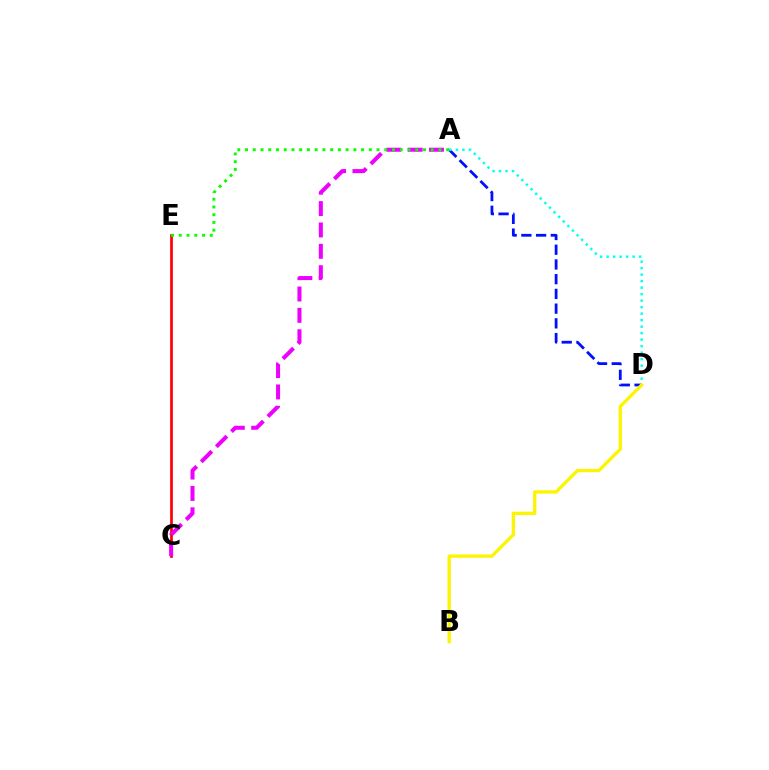{('C', 'E'): [{'color': '#ff0000', 'line_style': 'solid', 'thickness': 1.97}], ('A', 'C'): [{'color': '#ee00ff', 'line_style': 'dashed', 'thickness': 2.9}], ('A', 'D'): [{'color': '#0010ff', 'line_style': 'dashed', 'thickness': 2.0}, {'color': '#00fff6', 'line_style': 'dotted', 'thickness': 1.77}], ('A', 'E'): [{'color': '#08ff00', 'line_style': 'dotted', 'thickness': 2.1}], ('B', 'D'): [{'color': '#fcf500', 'line_style': 'solid', 'thickness': 2.39}]}